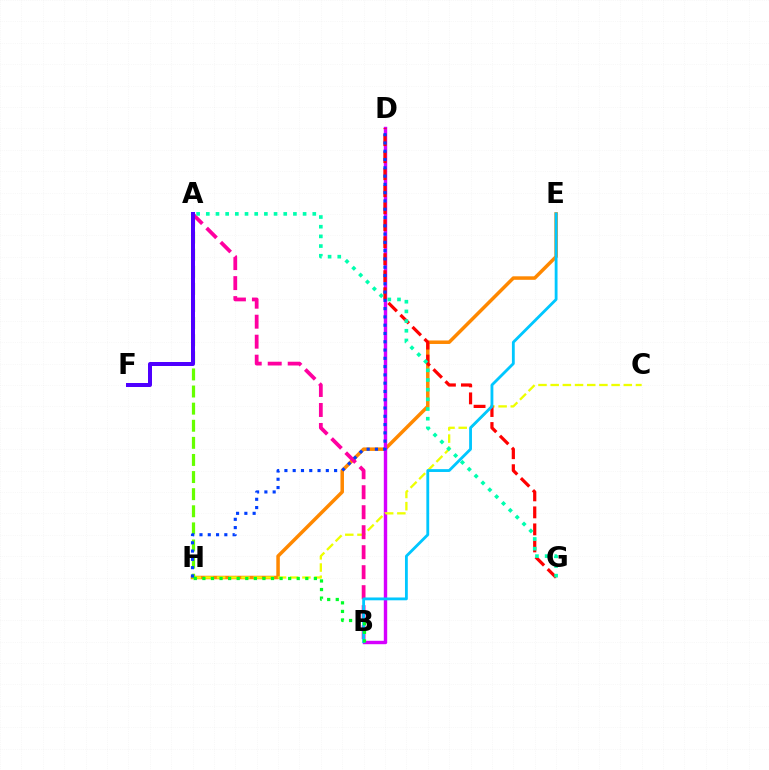{('E', 'H'): [{'color': '#ff8800', 'line_style': 'solid', 'thickness': 2.52}], ('B', 'D'): [{'color': '#d600ff', 'line_style': 'solid', 'thickness': 2.45}], ('C', 'H'): [{'color': '#eeff00', 'line_style': 'dashed', 'thickness': 1.66}], ('A', 'H'): [{'color': '#66ff00', 'line_style': 'dashed', 'thickness': 2.32}], ('D', 'G'): [{'color': '#ff0000', 'line_style': 'dashed', 'thickness': 2.31}], ('A', 'B'): [{'color': '#ff00a0', 'line_style': 'dashed', 'thickness': 2.72}], ('B', 'E'): [{'color': '#00c7ff', 'line_style': 'solid', 'thickness': 2.04}], ('A', 'G'): [{'color': '#00ffaf', 'line_style': 'dotted', 'thickness': 2.63}], ('B', 'H'): [{'color': '#00ff27', 'line_style': 'dotted', 'thickness': 2.33}], ('D', 'H'): [{'color': '#003fff', 'line_style': 'dotted', 'thickness': 2.25}], ('A', 'F'): [{'color': '#4f00ff', 'line_style': 'solid', 'thickness': 2.87}]}